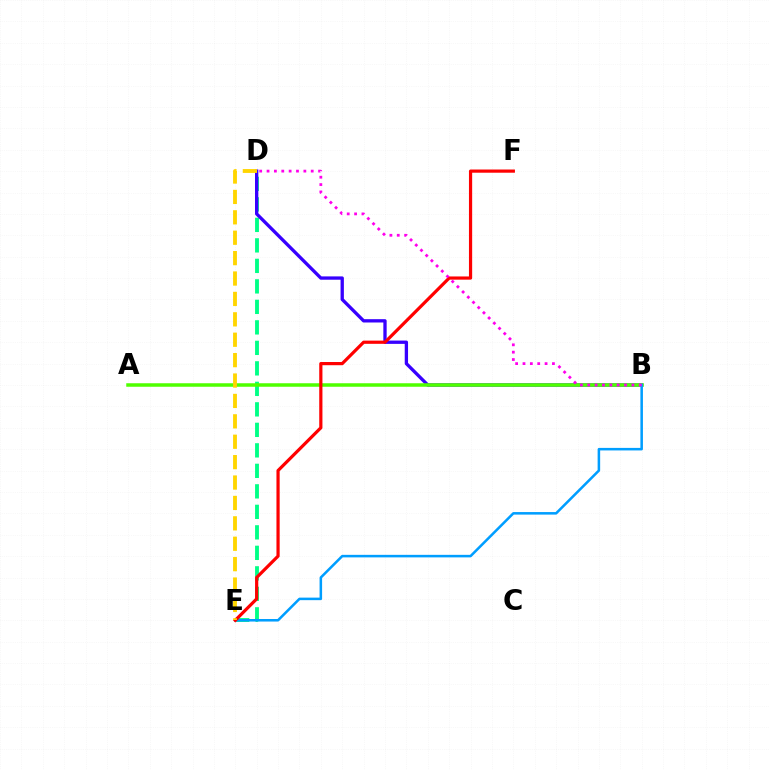{('D', 'E'): [{'color': '#00ff86', 'line_style': 'dashed', 'thickness': 2.78}, {'color': '#ffd500', 'line_style': 'dashed', 'thickness': 2.77}], ('B', 'D'): [{'color': '#3700ff', 'line_style': 'solid', 'thickness': 2.39}, {'color': '#ff00ed', 'line_style': 'dotted', 'thickness': 2.0}], ('A', 'B'): [{'color': '#4fff00', 'line_style': 'solid', 'thickness': 2.52}], ('B', 'E'): [{'color': '#009eff', 'line_style': 'solid', 'thickness': 1.83}], ('E', 'F'): [{'color': '#ff0000', 'line_style': 'solid', 'thickness': 2.31}]}